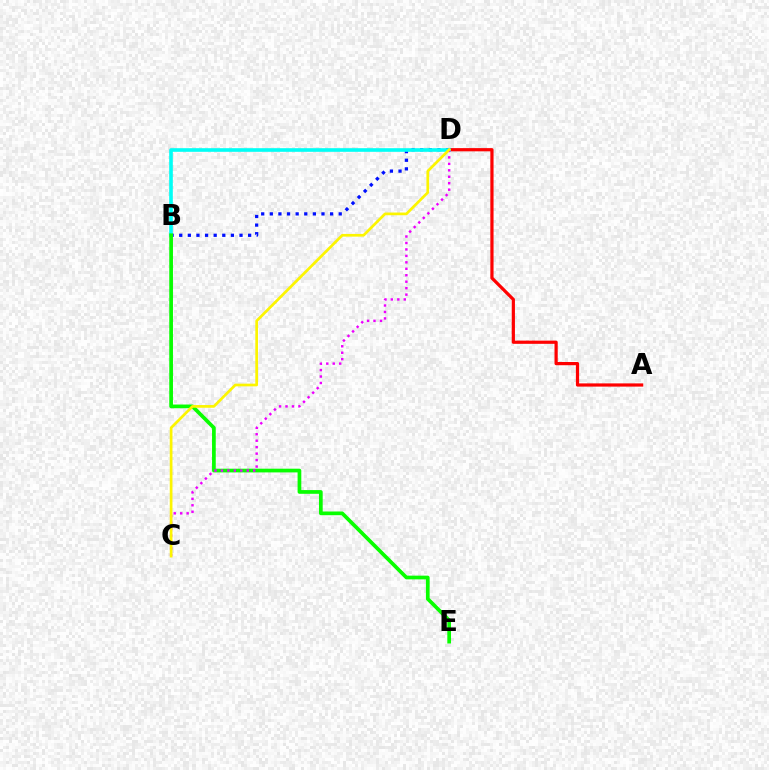{('A', 'D'): [{'color': '#ff0000', 'line_style': 'solid', 'thickness': 2.31}], ('B', 'D'): [{'color': '#0010ff', 'line_style': 'dotted', 'thickness': 2.34}, {'color': '#00fff6', 'line_style': 'solid', 'thickness': 2.61}], ('B', 'E'): [{'color': '#08ff00', 'line_style': 'solid', 'thickness': 2.67}], ('C', 'D'): [{'color': '#ee00ff', 'line_style': 'dotted', 'thickness': 1.75}, {'color': '#fcf500', 'line_style': 'solid', 'thickness': 1.95}]}